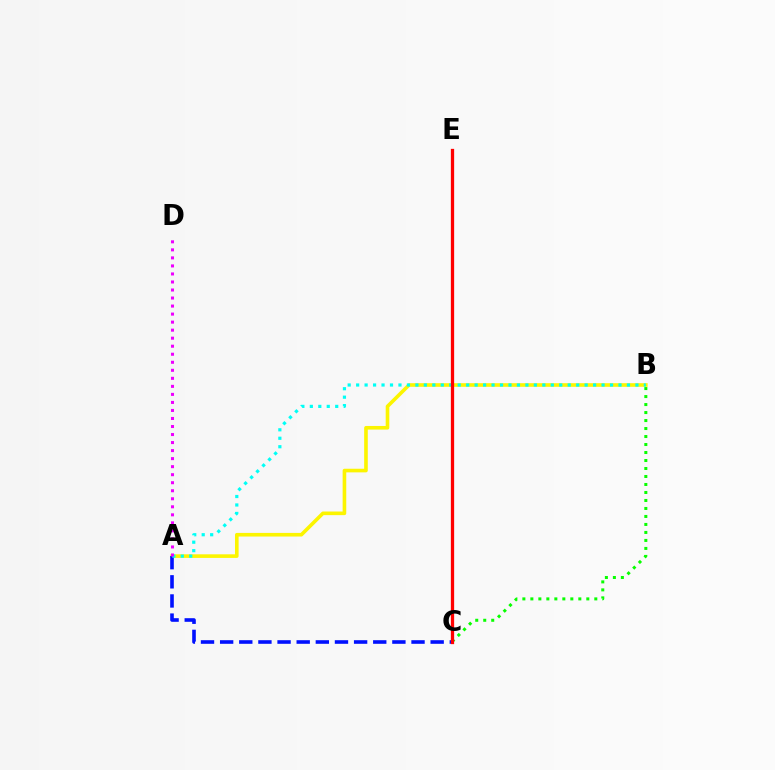{('A', 'B'): [{'color': '#fcf500', 'line_style': 'solid', 'thickness': 2.6}, {'color': '#00fff6', 'line_style': 'dotted', 'thickness': 2.3}], ('B', 'C'): [{'color': '#08ff00', 'line_style': 'dotted', 'thickness': 2.17}], ('A', 'C'): [{'color': '#0010ff', 'line_style': 'dashed', 'thickness': 2.6}], ('A', 'D'): [{'color': '#ee00ff', 'line_style': 'dotted', 'thickness': 2.18}], ('C', 'E'): [{'color': '#ff0000', 'line_style': 'solid', 'thickness': 2.36}]}